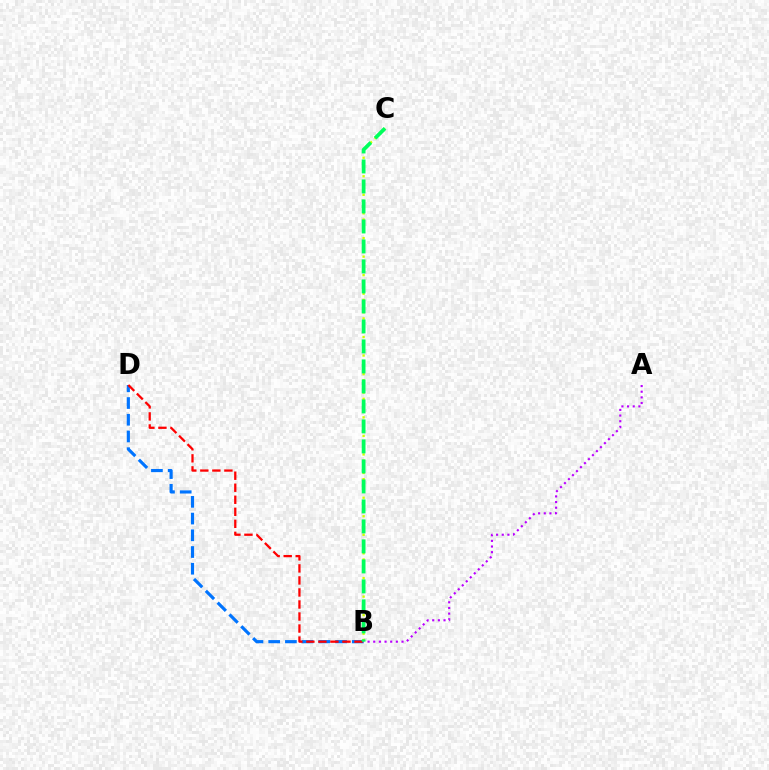{('B', 'D'): [{'color': '#0074ff', 'line_style': 'dashed', 'thickness': 2.27}, {'color': '#ff0000', 'line_style': 'dashed', 'thickness': 1.63}], ('B', 'C'): [{'color': '#d1ff00', 'line_style': 'dotted', 'thickness': 1.68}, {'color': '#00ff5c', 'line_style': 'dashed', 'thickness': 2.72}], ('A', 'B'): [{'color': '#b900ff', 'line_style': 'dotted', 'thickness': 1.54}]}